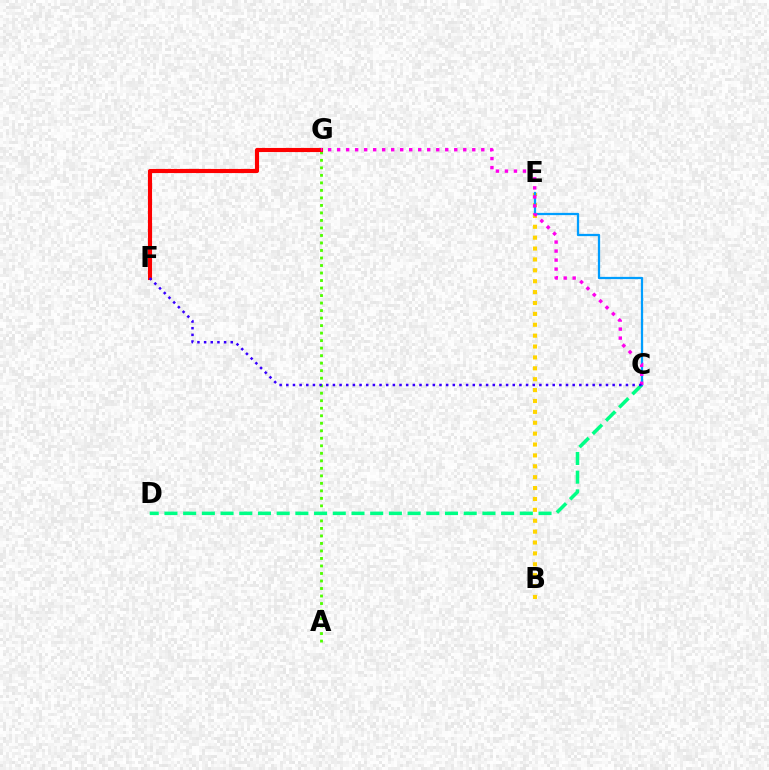{('A', 'G'): [{'color': '#4fff00', 'line_style': 'dotted', 'thickness': 2.04}], ('B', 'E'): [{'color': '#ffd500', 'line_style': 'dotted', 'thickness': 2.96}], ('C', 'D'): [{'color': '#00ff86', 'line_style': 'dashed', 'thickness': 2.54}], ('F', 'G'): [{'color': '#ff0000', 'line_style': 'solid', 'thickness': 2.97}], ('C', 'E'): [{'color': '#009eff', 'line_style': 'solid', 'thickness': 1.63}], ('C', 'G'): [{'color': '#ff00ed', 'line_style': 'dotted', 'thickness': 2.45}], ('C', 'F'): [{'color': '#3700ff', 'line_style': 'dotted', 'thickness': 1.81}]}